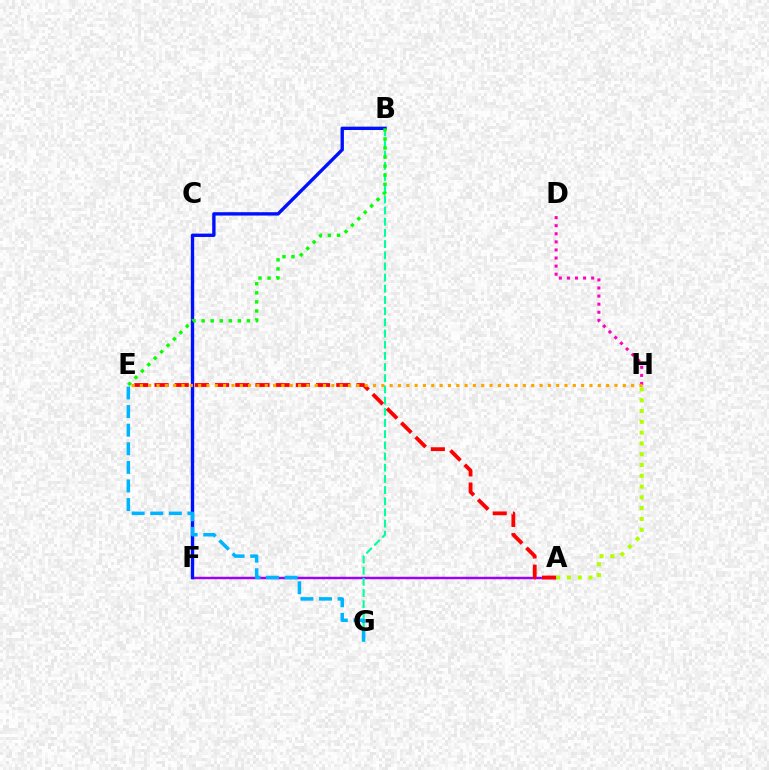{('A', 'F'): [{'color': '#9b00ff', 'line_style': 'solid', 'thickness': 1.77}], ('B', 'G'): [{'color': '#00ff9d', 'line_style': 'dashed', 'thickness': 1.52}], ('D', 'H'): [{'color': '#ff00bd', 'line_style': 'dotted', 'thickness': 2.2}], ('A', 'E'): [{'color': '#ff0000', 'line_style': 'dashed', 'thickness': 2.74}], ('B', 'F'): [{'color': '#0010ff', 'line_style': 'solid', 'thickness': 2.42}], ('E', 'H'): [{'color': '#ffa500', 'line_style': 'dotted', 'thickness': 2.26}], ('B', 'E'): [{'color': '#08ff00', 'line_style': 'dotted', 'thickness': 2.46}], ('E', 'G'): [{'color': '#00b5ff', 'line_style': 'dashed', 'thickness': 2.53}], ('A', 'H'): [{'color': '#b3ff00', 'line_style': 'dotted', 'thickness': 2.93}]}